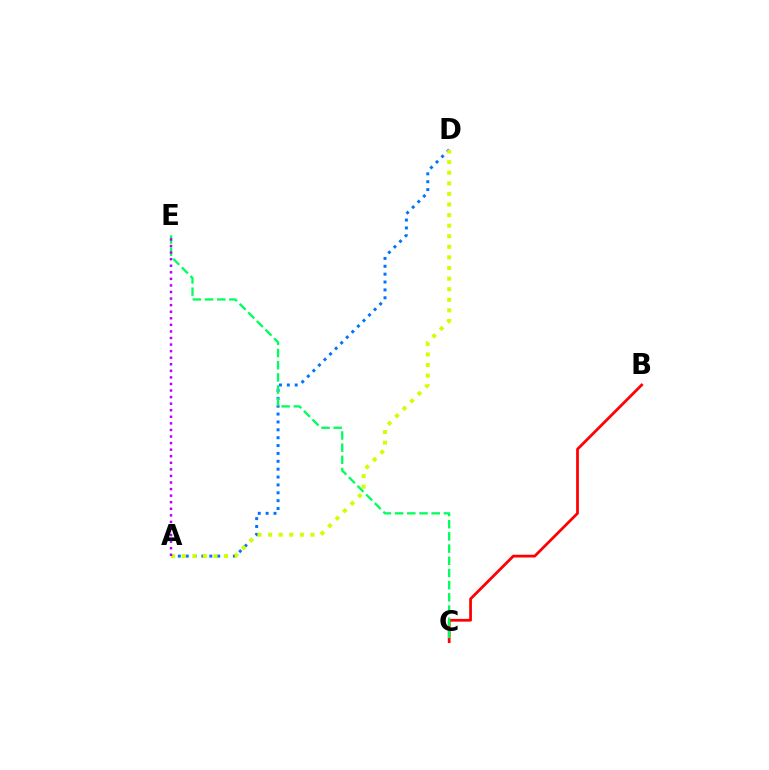{('A', 'D'): [{'color': '#0074ff', 'line_style': 'dotted', 'thickness': 2.14}, {'color': '#d1ff00', 'line_style': 'dotted', 'thickness': 2.88}], ('B', 'C'): [{'color': '#ff0000', 'line_style': 'solid', 'thickness': 1.98}], ('C', 'E'): [{'color': '#00ff5c', 'line_style': 'dashed', 'thickness': 1.66}], ('A', 'E'): [{'color': '#b900ff', 'line_style': 'dotted', 'thickness': 1.78}]}